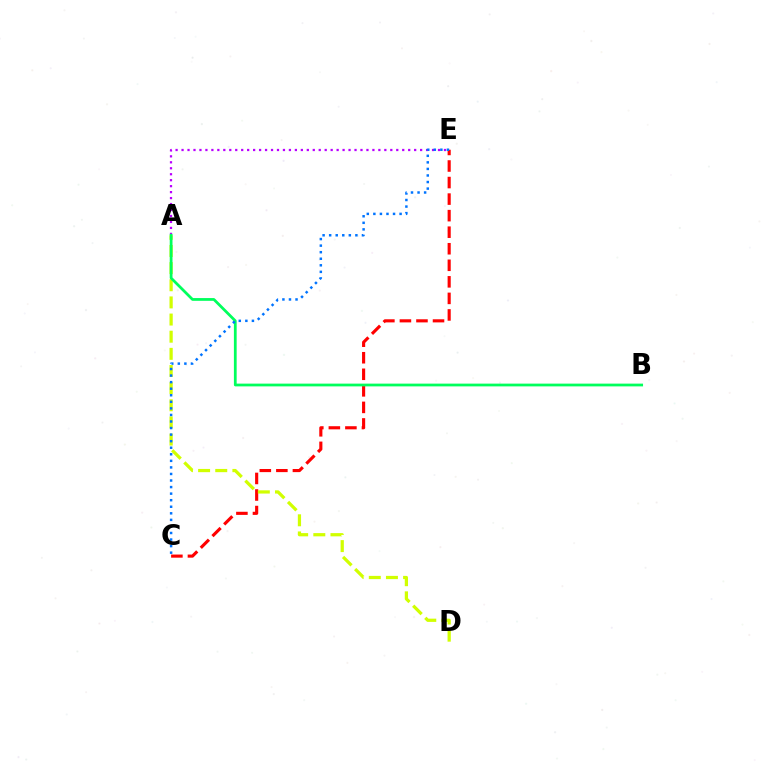{('A', 'E'): [{'color': '#b900ff', 'line_style': 'dotted', 'thickness': 1.62}], ('C', 'E'): [{'color': '#ff0000', 'line_style': 'dashed', 'thickness': 2.25}, {'color': '#0074ff', 'line_style': 'dotted', 'thickness': 1.78}], ('A', 'D'): [{'color': '#d1ff00', 'line_style': 'dashed', 'thickness': 2.33}], ('A', 'B'): [{'color': '#00ff5c', 'line_style': 'solid', 'thickness': 1.99}]}